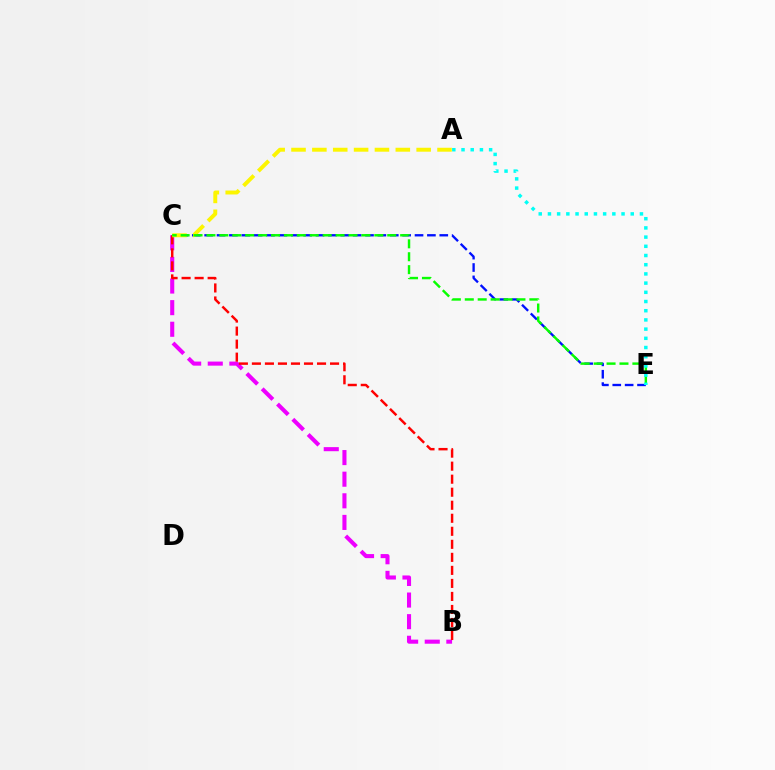{('B', 'C'): [{'color': '#ee00ff', 'line_style': 'dashed', 'thickness': 2.94}, {'color': '#ff0000', 'line_style': 'dashed', 'thickness': 1.77}], ('C', 'E'): [{'color': '#0010ff', 'line_style': 'dashed', 'thickness': 1.68}, {'color': '#08ff00', 'line_style': 'dashed', 'thickness': 1.75}], ('A', 'C'): [{'color': '#fcf500', 'line_style': 'dashed', 'thickness': 2.83}], ('A', 'E'): [{'color': '#00fff6', 'line_style': 'dotted', 'thickness': 2.5}]}